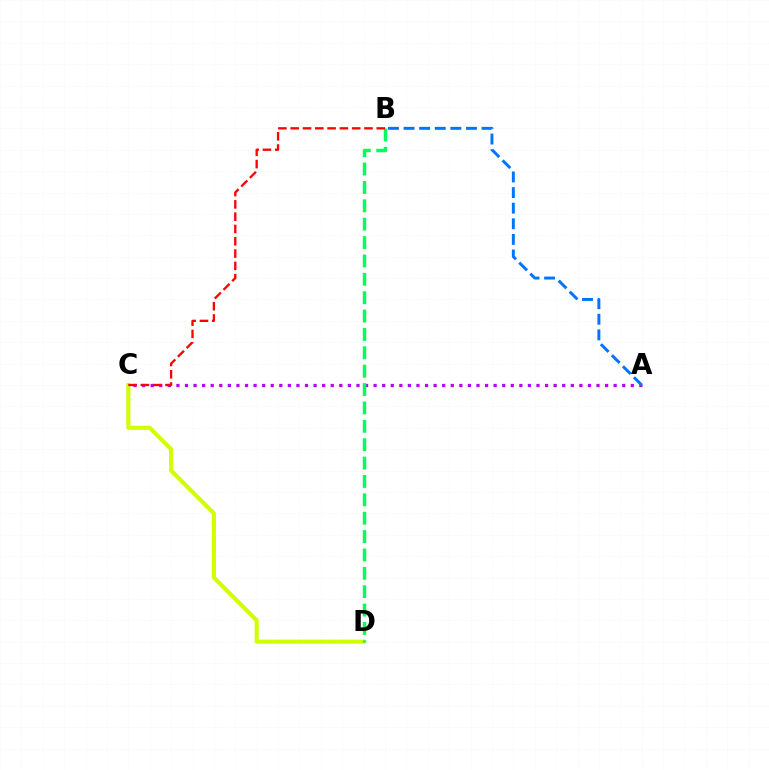{('A', 'C'): [{'color': '#b900ff', 'line_style': 'dotted', 'thickness': 2.33}], ('C', 'D'): [{'color': '#d1ff00', 'line_style': 'solid', 'thickness': 2.95}], ('A', 'B'): [{'color': '#0074ff', 'line_style': 'dashed', 'thickness': 2.12}], ('B', 'D'): [{'color': '#00ff5c', 'line_style': 'dashed', 'thickness': 2.5}], ('B', 'C'): [{'color': '#ff0000', 'line_style': 'dashed', 'thickness': 1.67}]}